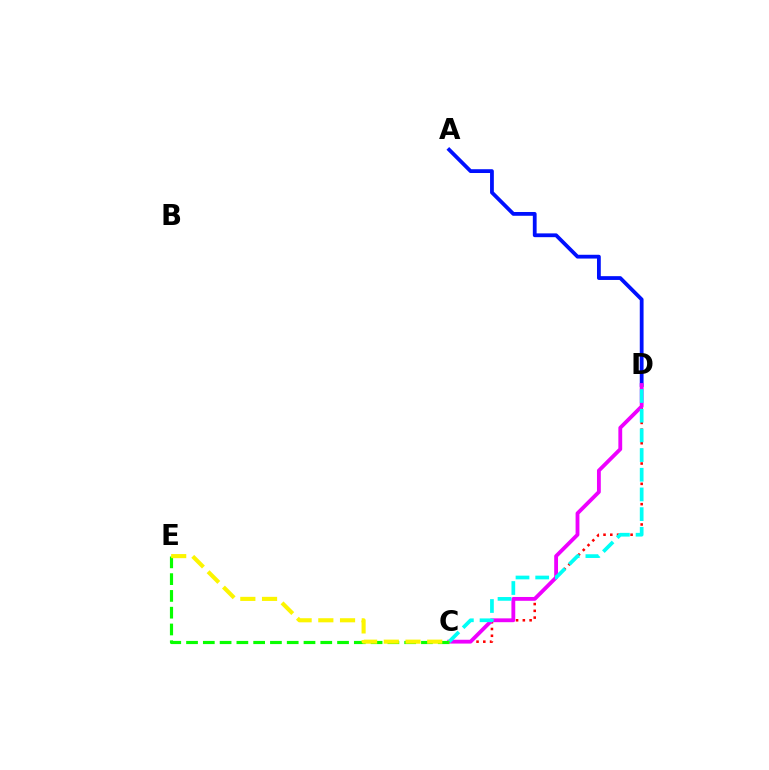{('A', 'D'): [{'color': '#0010ff', 'line_style': 'solid', 'thickness': 2.73}], ('C', 'D'): [{'color': '#ff0000', 'line_style': 'dotted', 'thickness': 1.84}, {'color': '#ee00ff', 'line_style': 'solid', 'thickness': 2.76}, {'color': '#00fff6', 'line_style': 'dashed', 'thickness': 2.67}], ('C', 'E'): [{'color': '#08ff00', 'line_style': 'dashed', 'thickness': 2.28}, {'color': '#fcf500', 'line_style': 'dashed', 'thickness': 2.95}]}